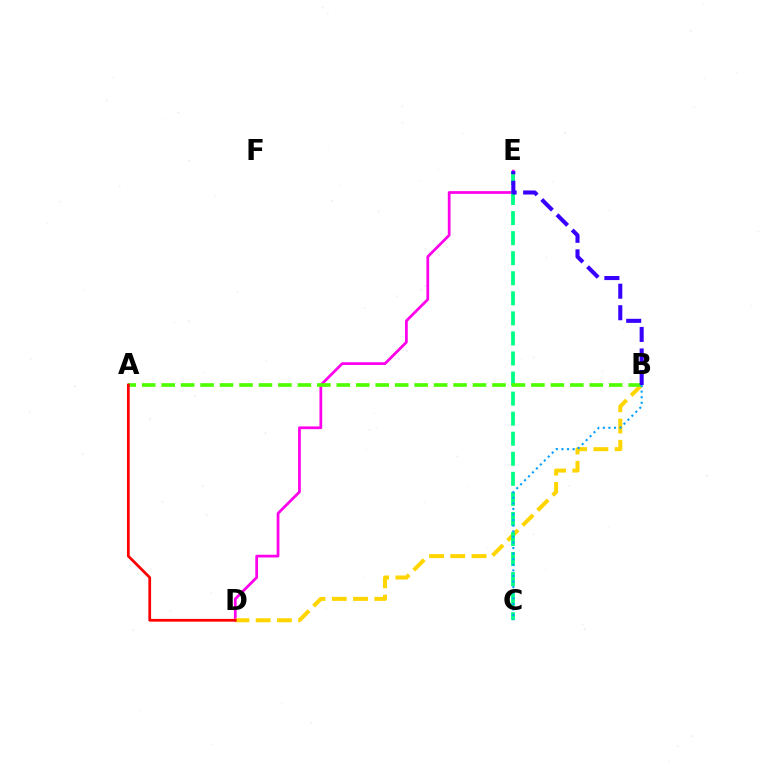{('D', 'E'): [{'color': '#ff00ed', 'line_style': 'solid', 'thickness': 1.97}], ('B', 'D'): [{'color': '#ffd500', 'line_style': 'dashed', 'thickness': 2.89}], ('C', 'E'): [{'color': '#00ff86', 'line_style': 'dashed', 'thickness': 2.72}], ('A', 'B'): [{'color': '#4fff00', 'line_style': 'dashed', 'thickness': 2.64}], ('A', 'D'): [{'color': '#ff0000', 'line_style': 'solid', 'thickness': 1.97}], ('B', 'C'): [{'color': '#009eff', 'line_style': 'dotted', 'thickness': 1.52}], ('B', 'E'): [{'color': '#3700ff', 'line_style': 'dashed', 'thickness': 2.93}]}